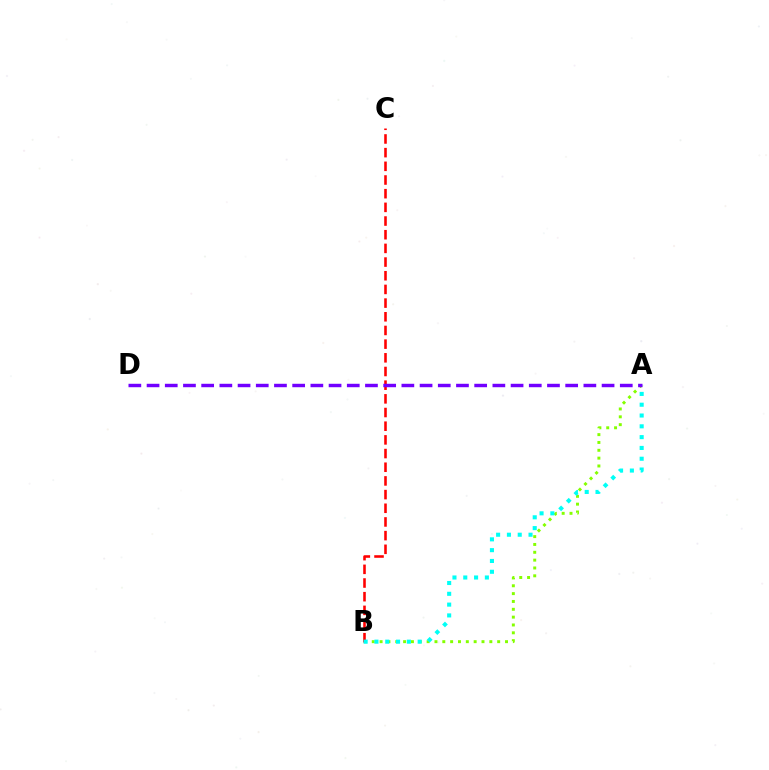{('A', 'B'): [{'color': '#84ff00', 'line_style': 'dotted', 'thickness': 2.13}, {'color': '#00fff6', 'line_style': 'dotted', 'thickness': 2.94}], ('B', 'C'): [{'color': '#ff0000', 'line_style': 'dashed', 'thickness': 1.86}], ('A', 'D'): [{'color': '#7200ff', 'line_style': 'dashed', 'thickness': 2.47}]}